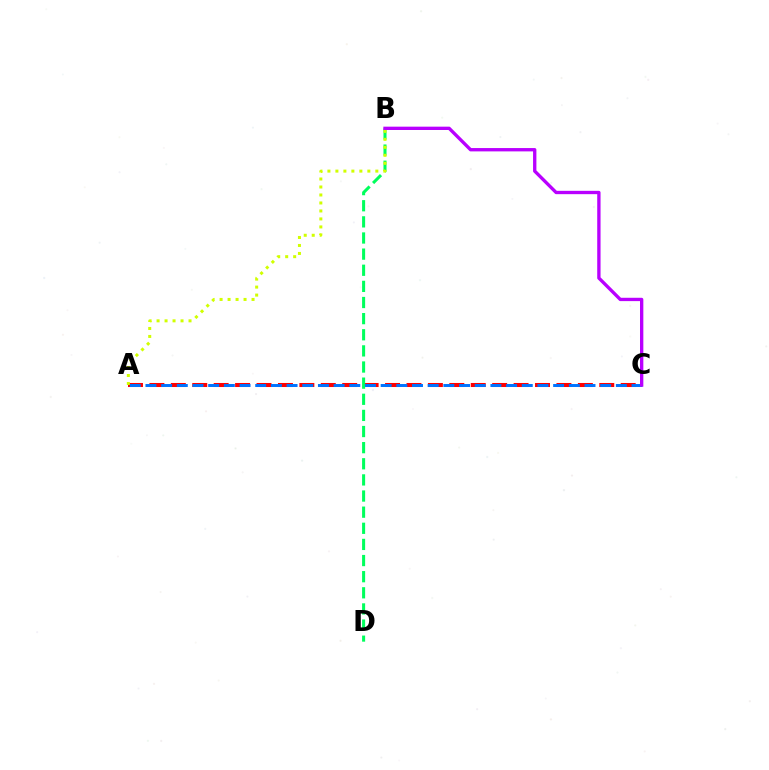{('A', 'C'): [{'color': '#ff0000', 'line_style': 'dashed', 'thickness': 2.91}, {'color': '#0074ff', 'line_style': 'dashed', 'thickness': 2.13}], ('B', 'D'): [{'color': '#00ff5c', 'line_style': 'dashed', 'thickness': 2.19}], ('A', 'B'): [{'color': '#d1ff00', 'line_style': 'dotted', 'thickness': 2.17}], ('B', 'C'): [{'color': '#b900ff', 'line_style': 'solid', 'thickness': 2.4}]}